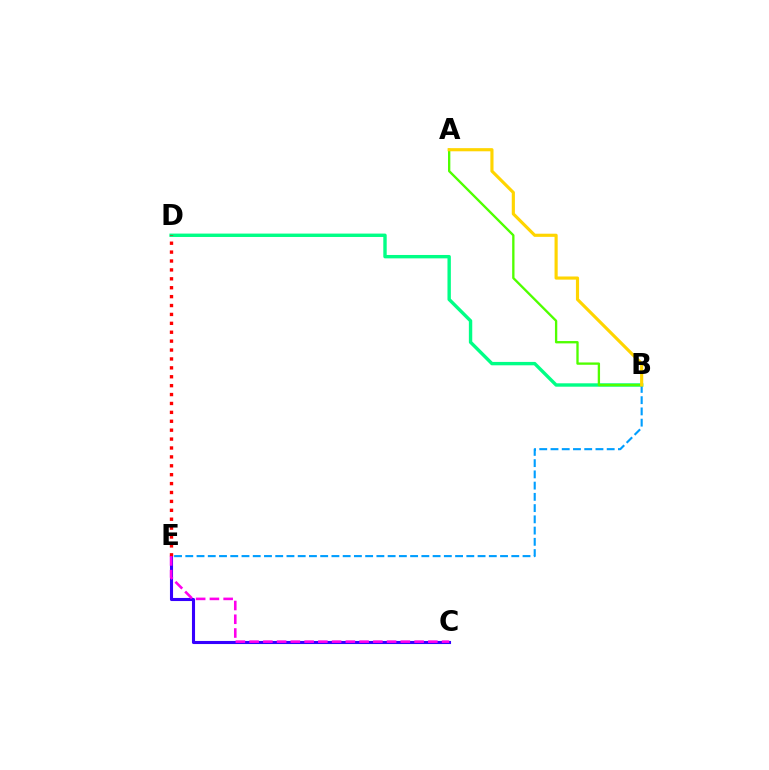{('C', 'E'): [{'color': '#3700ff', 'line_style': 'solid', 'thickness': 2.22}, {'color': '#ff00ed', 'line_style': 'dashed', 'thickness': 1.87}], ('B', 'D'): [{'color': '#00ff86', 'line_style': 'solid', 'thickness': 2.44}], ('B', 'E'): [{'color': '#009eff', 'line_style': 'dashed', 'thickness': 1.53}], ('A', 'B'): [{'color': '#4fff00', 'line_style': 'solid', 'thickness': 1.68}, {'color': '#ffd500', 'line_style': 'solid', 'thickness': 2.26}], ('D', 'E'): [{'color': '#ff0000', 'line_style': 'dotted', 'thickness': 2.42}]}